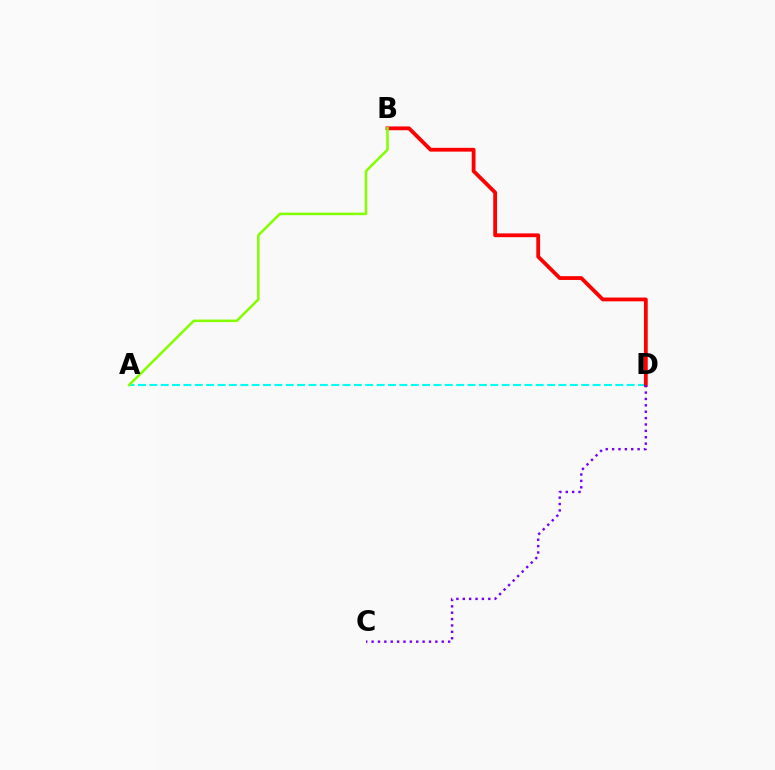{('A', 'D'): [{'color': '#00fff6', 'line_style': 'dashed', 'thickness': 1.54}], ('B', 'D'): [{'color': '#ff0000', 'line_style': 'solid', 'thickness': 2.74}], ('A', 'B'): [{'color': '#84ff00', 'line_style': 'solid', 'thickness': 1.84}], ('C', 'D'): [{'color': '#7200ff', 'line_style': 'dotted', 'thickness': 1.73}]}